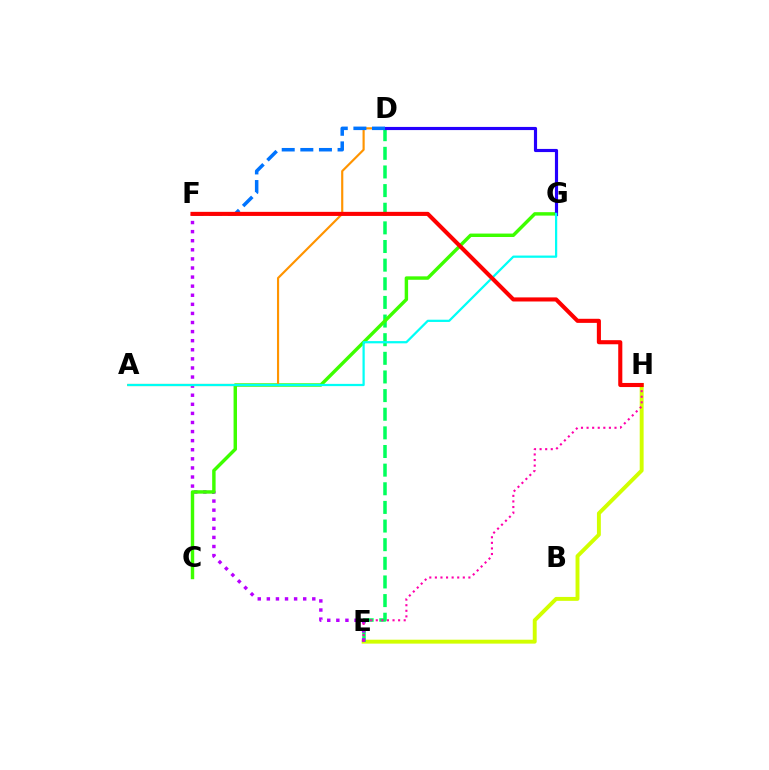{('E', 'H'): [{'color': '#d1ff00', 'line_style': 'solid', 'thickness': 2.81}, {'color': '#ff00ac', 'line_style': 'dotted', 'thickness': 1.52}], ('D', 'E'): [{'color': '#00ff5c', 'line_style': 'dashed', 'thickness': 2.53}], ('E', 'F'): [{'color': '#b900ff', 'line_style': 'dotted', 'thickness': 2.47}], ('C', 'G'): [{'color': '#3dff00', 'line_style': 'solid', 'thickness': 2.47}], ('A', 'D'): [{'color': '#ff9400', 'line_style': 'solid', 'thickness': 1.56}], ('D', 'G'): [{'color': '#2500ff', 'line_style': 'solid', 'thickness': 2.27}], ('A', 'G'): [{'color': '#00fff6', 'line_style': 'solid', 'thickness': 1.61}], ('D', 'F'): [{'color': '#0074ff', 'line_style': 'dashed', 'thickness': 2.53}], ('F', 'H'): [{'color': '#ff0000', 'line_style': 'solid', 'thickness': 2.94}]}